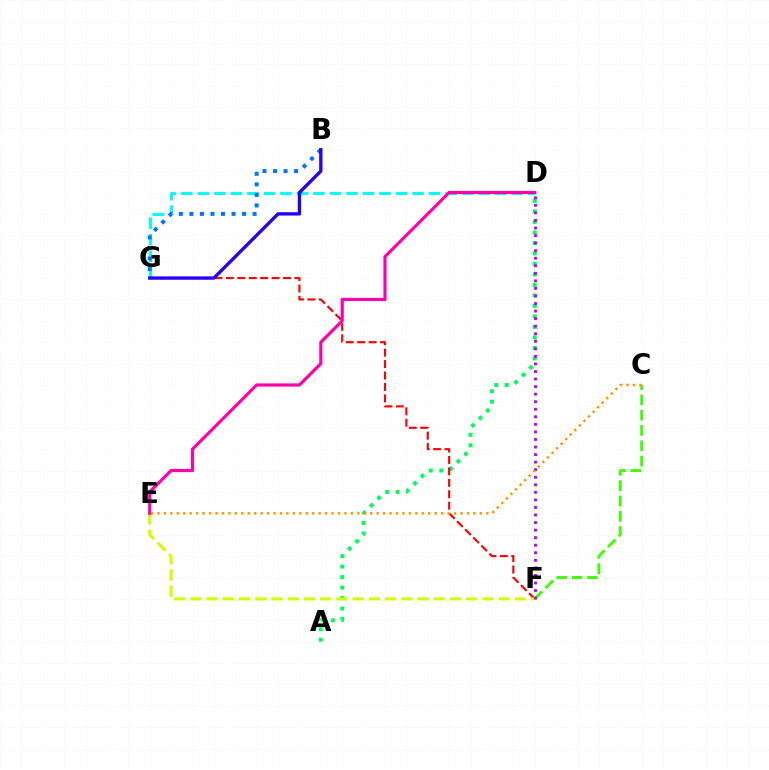{('A', 'D'): [{'color': '#00ff5c', 'line_style': 'dotted', 'thickness': 2.85}], ('C', 'F'): [{'color': '#3dff00', 'line_style': 'dashed', 'thickness': 2.08}], ('D', 'G'): [{'color': '#00fff6', 'line_style': 'dashed', 'thickness': 2.24}], ('F', 'G'): [{'color': '#ff0000', 'line_style': 'dashed', 'thickness': 1.55}], ('E', 'F'): [{'color': '#d1ff00', 'line_style': 'dashed', 'thickness': 2.2}], ('B', 'G'): [{'color': '#0074ff', 'line_style': 'dotted', 'thickness': 2.86}, {'color': '#2500ff', 'line_style': 'solid', 'thickness': 2.4}], ('D', 'F'): [{'color': '#b900ff', 'line_style': 'dotted', 'thickness': 2.05}], ('D', 'E'): [{'color': '#ff00ac', 'line_style': 'solid', 'thickness': 2.28}], ('C', 'E'): [{'color': '#ff9400', 'line_style': 'dotted', 'thickness': 1.75}]}